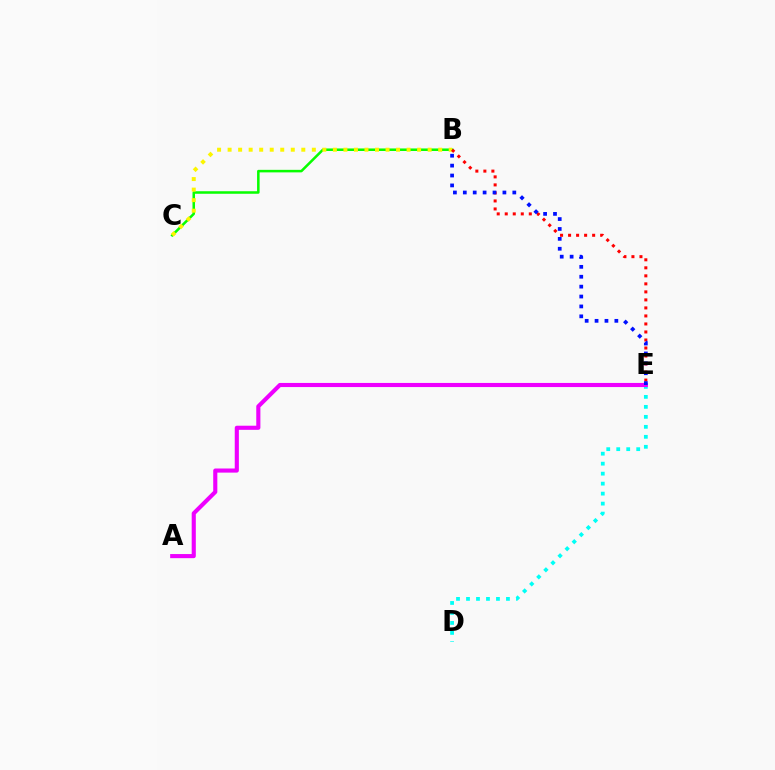{('B', 'C'): [{'color': '#08ff00', 'line_style': 'solid', 'thickness': 1.82}, {'color': '#fcf500', 'line_style': 'dotted', 'thickness': 2.86}], ('D', 'E'): [{'color': '#00fff6', 'line_style': 'dotted', 'thickness': 2.71}], ('B', 'E'): [{'color': '#ff0000', 'line_style': 'dotted', 'thickness': 2.18}, {'color': '#0010ff', 'line_style': 'dotted', 'thickness': 2.69}], ('A', 'E'): [{'color': '#ee00ff', 'line_style': 'solid', 'thickness': 2.96}]}